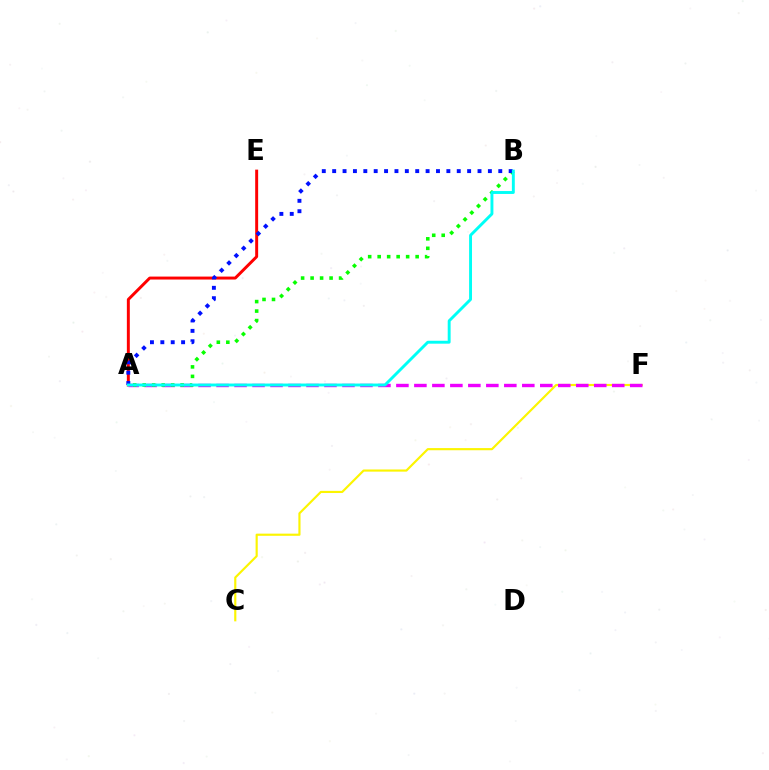{('A', 'E'): [{'color': '#ff0000', 'line_style': 'solid', 'thickness': 2.13}], ('C', 'F'): [{'color': '#fcf500', 'line_style': 'solid', 'thickness': 1.55}], ('A', 'F'): [{'color': '#ee00ff', 'line_style': 'dashed', 'thickness': 2.44}], ('A', 'B'): [{'color': '#08ff00', 'line_style': 'dotted', 'thickness': 2.58}, {'color': '#0010ff', 'line_style': 'dotted', 'thickness': 2.82}, {'color': '#00fff6', 'line_style': 'solid', 'thickness': 2.09}]}